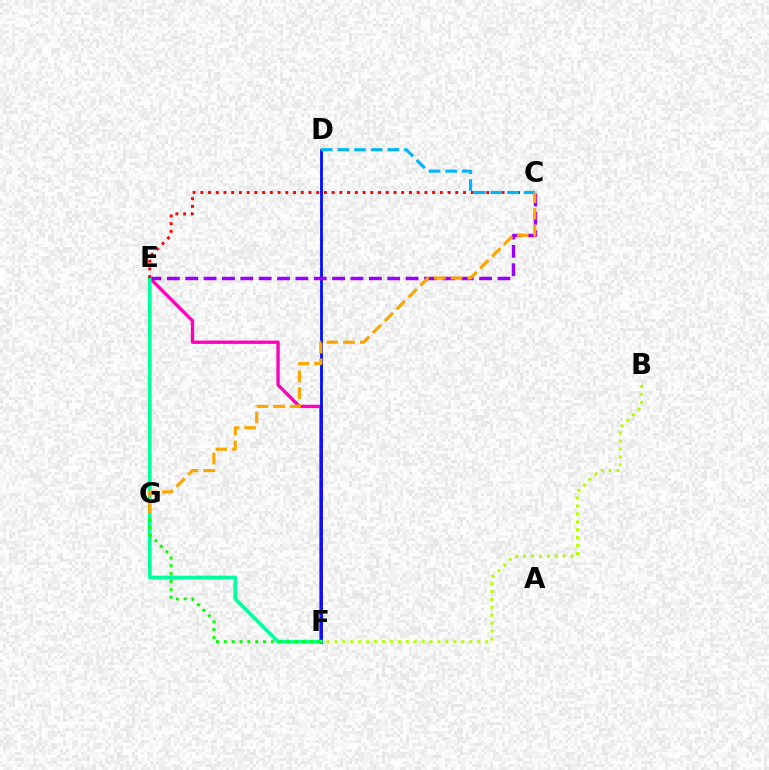{('E', 'F'): [{'color': '#ff00bd', 'line_style': 'solid', 'thickness': 2.41}, {'color': '#00ff9d', 'line_style': 'solid', 'thickness': 2.65}], ('D', 'F'): [{'color': '#0010ff', 'line_style': 'solid', 'thickness': 2.03}], ('C', 'E'): [{'color': '#9b00ff', 'line_style': 'dashed', 'thickness': 2.49}, {'color': '#ff0000', 'line_style': 'dotted', 'thickness': 2.1}], ('C', 'D'): [{'color': '#00b5ff', 'line_style': 'dashed', 'thickness': 2.26}], ('B', 'F'): [{'color': '#b3ff00', 'line_style': 'dotted', 'thickness': 2.15}], ('F', 'G'): [{'color': '#08ff00', 'line_style': 'dotted', 'thickness': 2.13}], ('C', 'G'): [{'color': '#ffa500', 'line_style': 'dashed', 'thickness': 2.28}]}